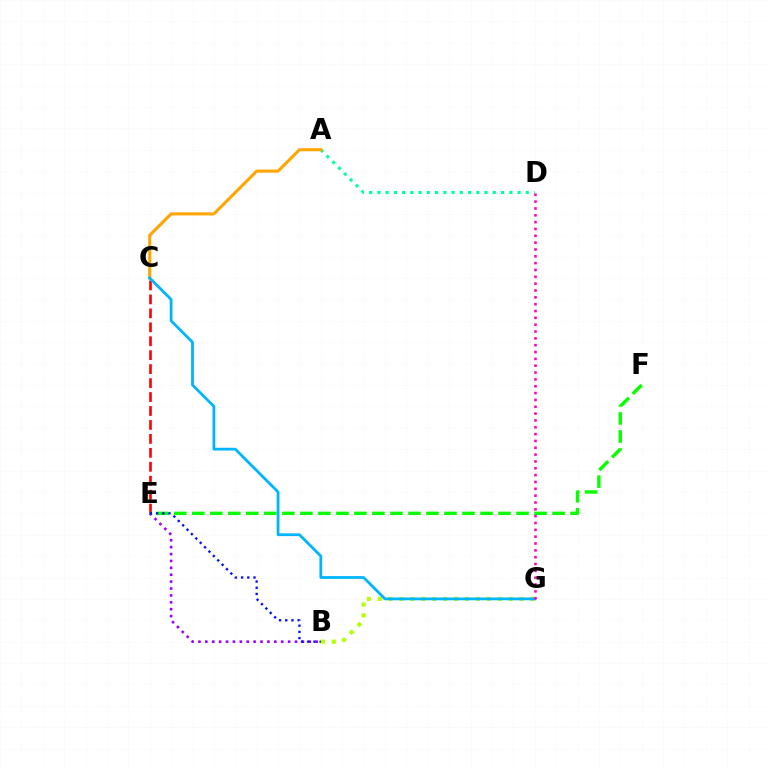{('B', 'E'): [{'color': '#9b00ff', 'line_style': 'dotted', 'thickness': 1.87}, {'color': '#0010ff', 'line_style': 'dotted', 'thickness': 1.68}], ('B', 'G'): [{'color': '#b3ff00', 'line_style': 'dotted', 'thickness': 2.96}], ('A', 'D'): [{'color': '#00ff9d', 'line_style': 'dotted', 'thickness': 2.24}], ('C', 'E'): [{'color': '#ff0000', 'line_style': 'dashed', 'thickness': 1.9}], ('E', 'F'): [{'color': '#08ff00', 'line_style': 'dashed', 'thickness': 2.45}], ('A', 'C'): [{'color': '#ffa500', 'line_style': 'solid', 'thickness': 2.21}], ('C', 'G'): [{'color': '#00b5ff', 'line_style': 'solid', 'thickness': 2.0}], ('D', 'G'): [{'color': '#ff00bd', 'line_style': 'dotted', 'thickness': 1.86}]}